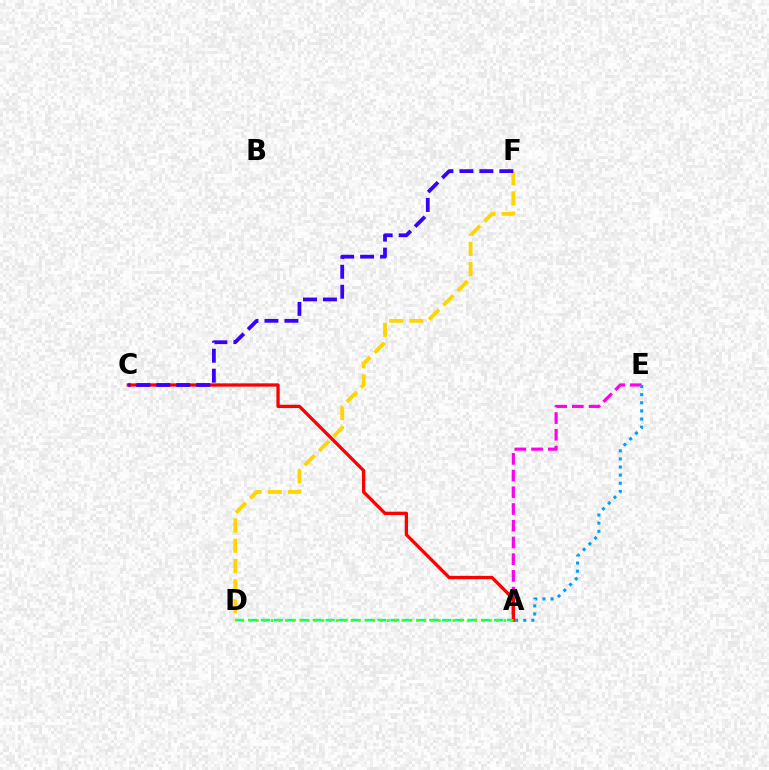{('A', 'D'): [{'color': '#00ff86', 'line_style': 'dashed', 'thickness': 1.76}, {'color': '#4fff00', 'line_style': 'dotted', 'thickness': 1.98}], ('A', 'E'): [{'color': '#ff00ed', 'line_style': 'dashed', 'thickness': 2.27}, {'color': '#009eff', 'line_style': 'dotted', 'thickness': 2.21}], ('D', 'F'): [{'color': '#ffd500', 'line_style': 'dashed', 'thickness': 2.74}], ('A', 'C'): [{'color': '#ff0000', 'line_style': 'solid', 'thickness': 2.37}], ('C', 'F'): [{'color': '#3700ff', 'line_style': 'dashed', 'thickness': 2.71}]}